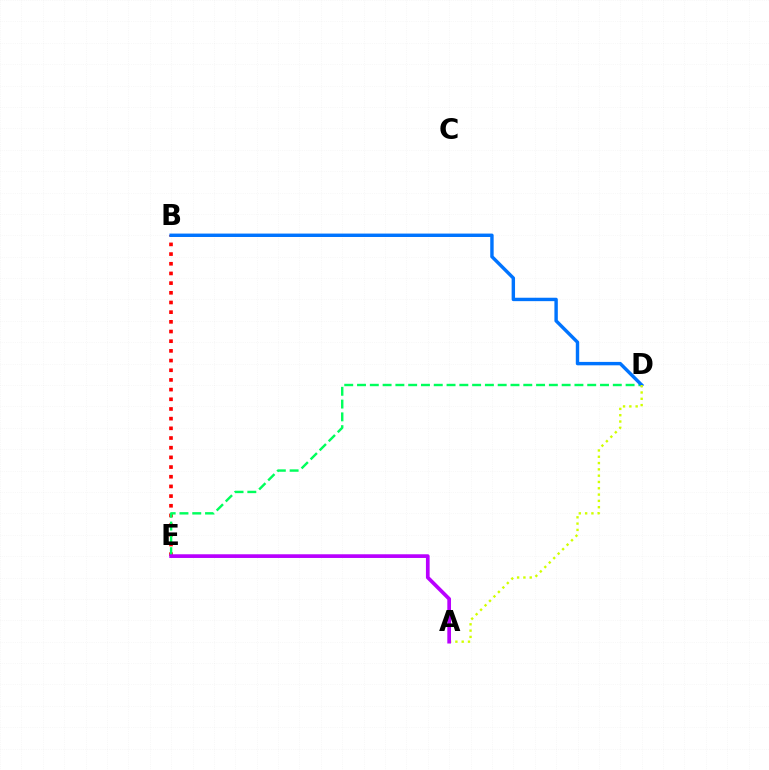{('B', 'E'): [{'color': '#ff0000', 'line_style': 'dotted', 'thickness': 2.63}], ('D', 'E'): [{'color': '#00ff5c', 'line_style': 'dashed', 'thickness': 1.74}], ('B', 'D'): [{'color': '#0074ff', 'line_style': 'solid', 'thickness': 2.46}], ('A', 'D'): [{'color': '#d1ff00', 'line_style': 'dotted', 'thickness': 1.71}], ('A', 'E'): [{'color': '#b900ff', 'line_style': 'solid', 'thickness': 2.66}]}